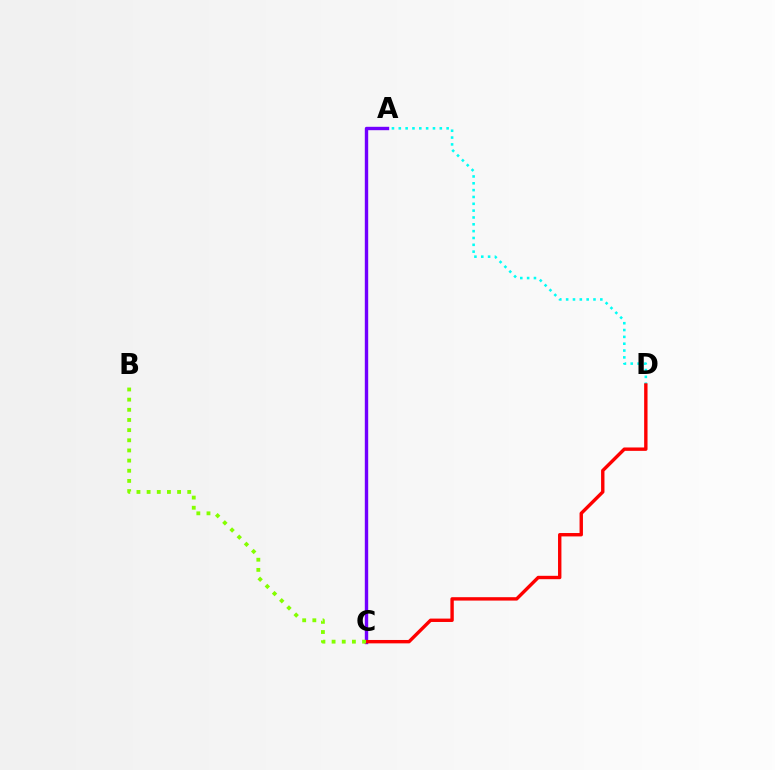{('A', 'C'): [{'color': '#7200ff', 'line_style': 'solid', 'thickness': 2.44}], ('A', 'D'): [{'color': '#00fff6', 'line_style': 'dotted', 'thickness': 1.86}], ('C', 'D'): [{'color': '#ff0000', 'line_style': 'solid', 'thickness': 2.44}], ('B', 'C'): [{'color': '#84ff00', 'line_style': 'dotted', 'thickness': 2.76}]}